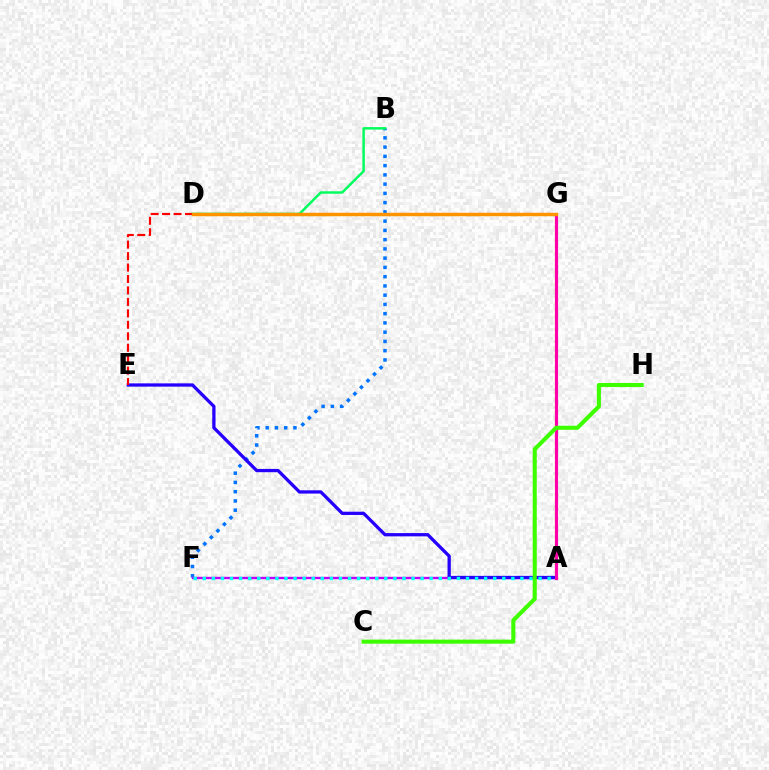{('B', 'F'): [{'color': '#0074ff', 'line_style': 'dotted', 'thickness': 2.51}], ('A', 'F'): [{'color': '#b900ff', 'line_style': 'solid', 'thickness': 1.7}, {'color': '#00fff6', 'line_style': 'dotted', 'thickness': 2.47}], ('A', 'G'): [{'color': '#d1ff00', 'line_style': 'dotted', 'thickness': 1.73}, {'color': '#ff00ac', 'line_style': 'solid', 'thickness': 2.25}], ('B', 'D'): [{'color': '#00ff5c', 'line_style': 'solid', 'thickness': 1.77}], ('A', 'E'): [{'color': '#2500ff', 'line_style': 'solid', 'thickness': 2.36}], ('D', 'E'): [{'color': '#ff0000', 'line_style': 'dashed', 'thickness': 1.56}], ('C', 'H'): [{'color': '#3dff00', 'line_style': 'solid', 'thickness': 2.94}], ('D', 'G'): [{'color': '#ff9400', 'line_style': 'solid', 'thickness': 2.49}]}